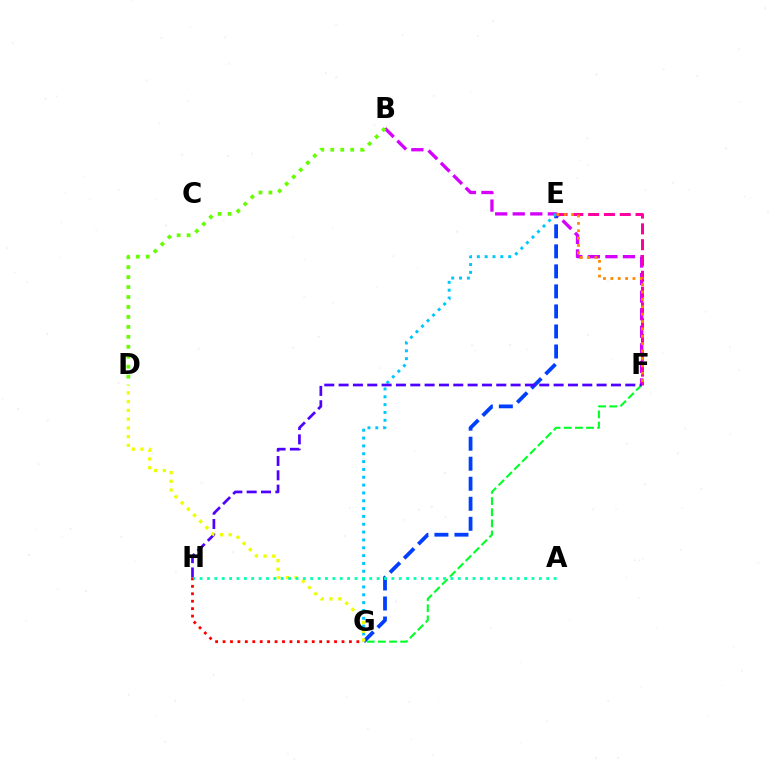{('F', 'G'): [{'color': '#00ff27', 'line_style': 'dashed', 'thickness': 1.51}], ('B', 'F'): [{'color': '#d600ff', 'line_style': 'dashed', 'thickness': 2.39}], ('E', 'G'): [{'color': '#003fff', 'line_style': 'dashed', 'thickness': 2.72}, {'color': '#00c7ff', 'line_style': 'dotted', 'thickness': 2.13}], ('E', 'F'): [{'color': '#ff00a0', 'line_style': 'dashed', 'thickness': 2.15}, {'color': '#ff8800', 'line_style': 'dotted', 'thickness': 2.0}], ('F', 'H'): [{'color': '#4f00ff', 'line_style': 'dashed', 'thickness': 1.95}], ('B', 'D'): [{'color': '#66ff00', 'line_style': 'dotted', 'thickness': 2.7}], ('D', 'G'): [{'color': '#eeff00', 'line_style': 'dotted', 'thickness': 2.38}], ('G', 'H'): [{'color': '#ff0000', 'line_style': 'dotted', 'thickness': 2.02}], ('A', 'H'): [{'color': '#00ffaf', 'line_style': 'dotted', 'thickness': 2.0}]}